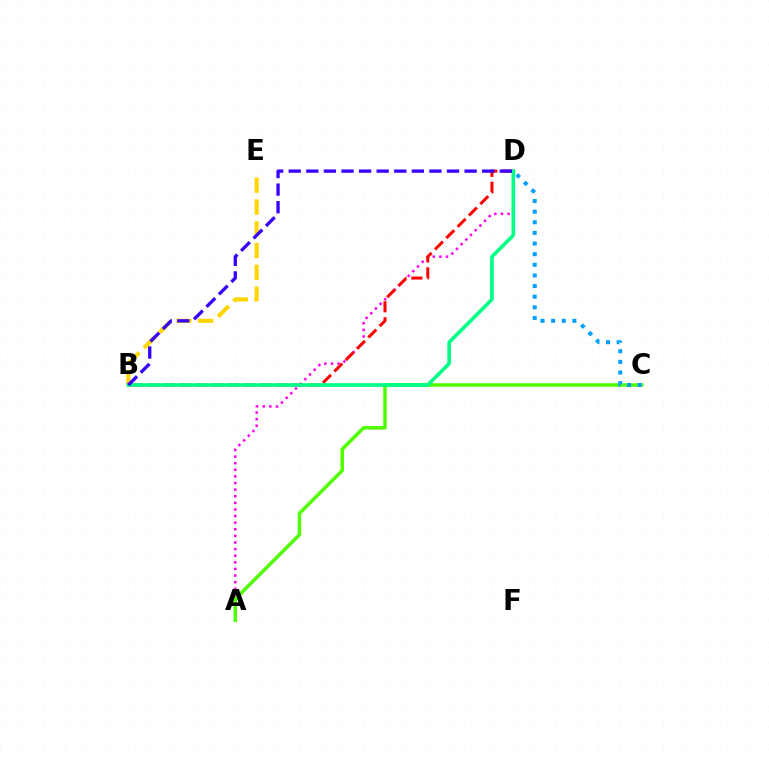{('B', 'E'): [{'color': '#ffd500', 'line_style': 'dashed', 'thickness': 2.96}], ('A', 'D'): [{'color': '#ff00ed', 'line_style': 'dotted', 'thickness': 1.8}], ('A', 'C'): [{'color': '#4fff00', 'line_style': 'solid', 'thickness': 2.53}], ('C', 'D'): [{'color': '#009eff', 'line_style': 'dotted', 'thickness': 2.89}], ('B', 'D'): [{'color': '#ff0000', 'line_style': 'dashed', 'thickness': 2.18}, {'color': '#00ff86', 'line_style': 'solid', 'thickness': 2.63}, {'color': '#3700ff', 'line_style': 'dashed', 'thickness': 2.39}]}